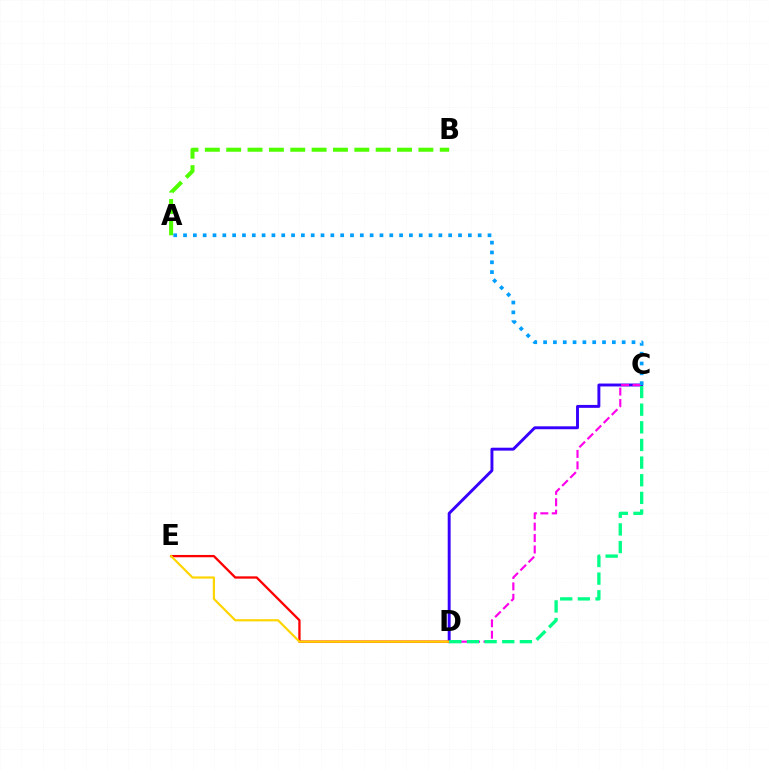{('C', 'D'): [{'color': '#3700ff', 'line_style': 'solid', 'thickness': 2.1}, {'color': '#ff00ed', 'line_style': 'dashed', 'thickness': 1.55}, {'color': '#00ff86', 'line_style': 'dashed', 'thickness': 2.4}], ('D', 'E'): [{'color': '#ff0000', 'line_style': 'solid', 'thickness': 1.66}, {'color': '#ffd500', 'line_style': 'solid', 'thickness': 1.58}], ('A', 'B'): [{'color': '#4fff00', 'line_style': 'dashed', 'thickness': 2.9}], ('A', 'C'): [{'color': '#009eff', 'line_style': 'dotted', 'thickness': 2.67}]}